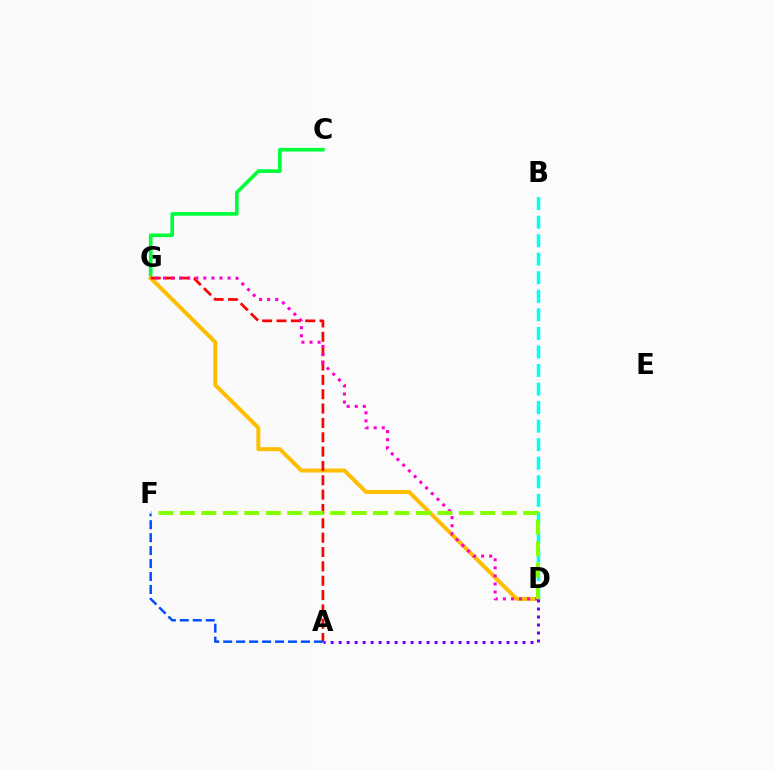{('C', 'G'): [{'color': '#00ff39', 'line_style': 'solid', 'thickness': 2.62}], ('D', 'G'): [{'color': '#ffbd00', 'line_style': 'solid', 'thickness': 2.85}, {'color': '#ff00cf', 'line_style': 'dotted', 'thickness': 2.19}], ('B', 'D'): [{'color': '#00fff6', 'line_style': 'dashed', 'thickness': 2.52}], ('A', 'D'): [{'color': '#7200ff', 'line_style': 'dotted', 'thickness': 2.17}], ('A', 'G'): [{'color': '#ff0000', 'line_style': 'dashed', 'thickness': 1.95}], ('A', 'F'): [{'color': '#004bff', 'line_style': 'dashed', 'thickness': 1.76}], ('D', 'F'): [{'color': '#84ff00', 'line_style': 'dashed', 'thickness': 2.91}]}